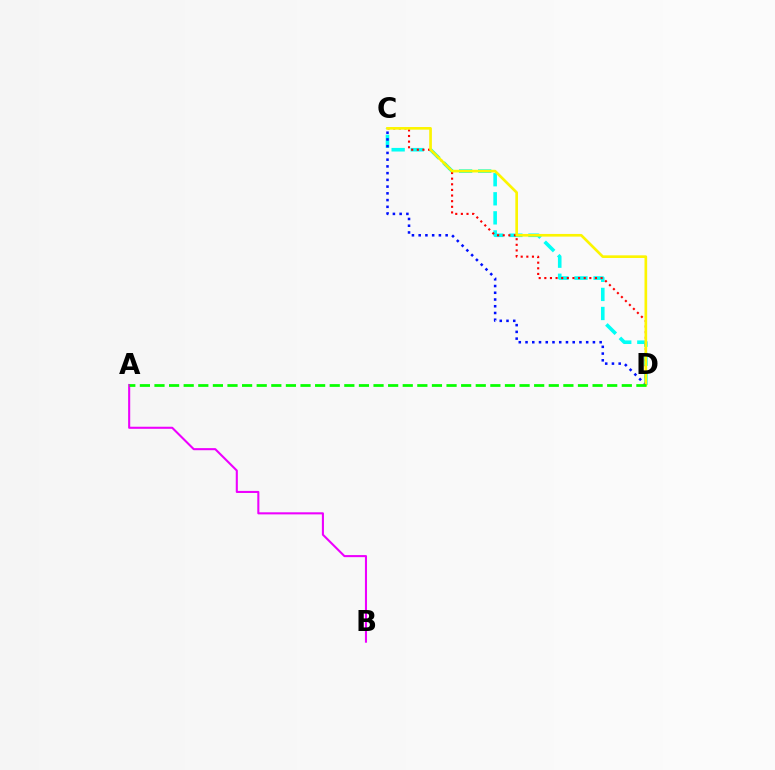{('C', 'D'): [{'color': '#00fff6', 'line_style': 'dashed', 'thickness': 2.59}, {'color': '#ff0000', 'line_style': 'dotted', 'thickness': 1.53}, {'color': '#0010ff', 'line_style': 'dotted', 'thickness': 1.83}, {'color': '#fcf500', 'line_style': 'solid', 'thickness': 1.92}], ('A', 'B'): [{'color': '#ee00ff', 'line_style': 'solid', 'thickness': 1.5}], ('A', 'D'): [{'color': '#08ff00', 'line_style': 'dashed', 'thickness': 1.98}]}